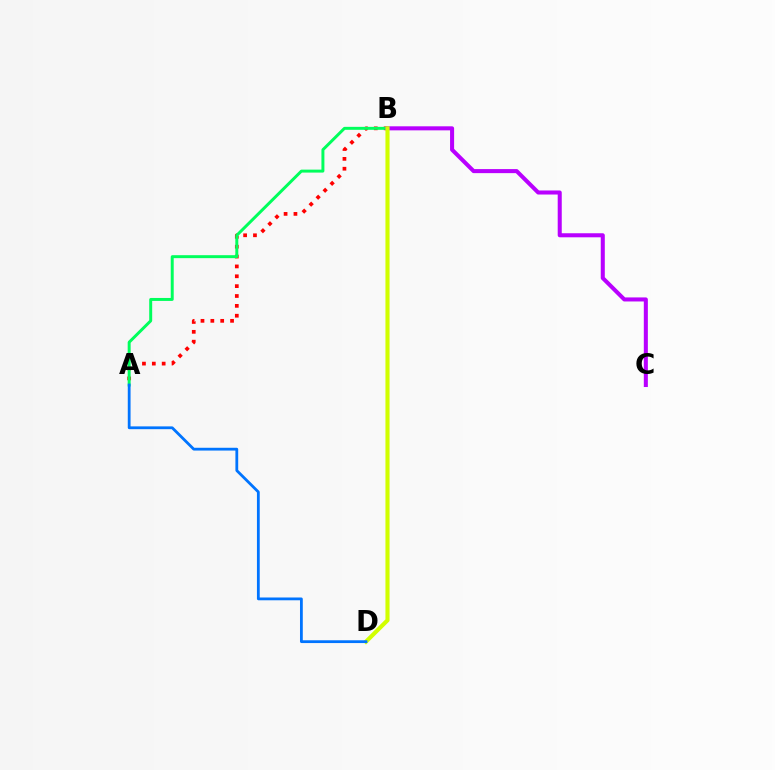{('A', 'B'): [{'color': '#ff0000', 'line_style': 'dotted', 'thickness': 2.68}, {'color': '#00ff5c', 'line_style': 'solid', 'thickness': 2.14}], ('B', 'C'): [{'color': '#b900ff', 'line_style': 'solid', 'thickness': 2.91}], ('B', 'D'): [{'color': '#d1ff00', 'line_style': 'solid', 'thickness': 2.96}], ('A', 'D'): [{'color': '#0074ff', 'line_style': 'solid', 'thickness': 2.01}]}